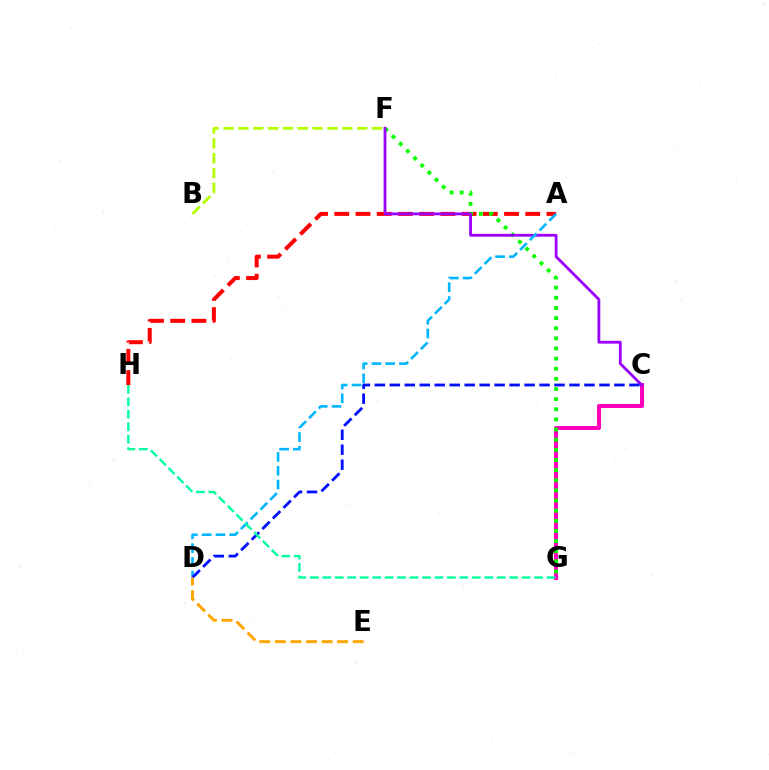{('B', 'F'): [{'color': '#b3ff00', 'line_style': 'dashed', 'thickness': 2.02}], ('C', 'G'): [{'color': '#ff00bd', 'line_style': 'solid', 'thickness': 2.88}], ('A', 'H'): [{'color': '#ff0000', 'line_style': 'dashed', 'thickness': 2.88}], ('F', 'G'): [{'color': '#08ff00', 'line_style': 'dotted', 'thickness': 2.75}], ('C', 'F'): [{'color': '#9b00ff', 'line_style': 'solid', 'thickness': 2.02}], ('A', 'D'): [{'color': '#00b5ff', 'line_style': 'dashed', 'thickness': 1.87}], ('C', 'D'): [{'color': '#0010ff', 'line_style': 'dashed', 'thickness': 2.03}], ('G', 'H'): [{'color': '#00ff9d', 'line_style': 'dashed', 'thickness': 1.69}], ('D', 'E'): [{'color': '#ffa500', 'line_style': 'dashed', 'thickness': 2.11}]}